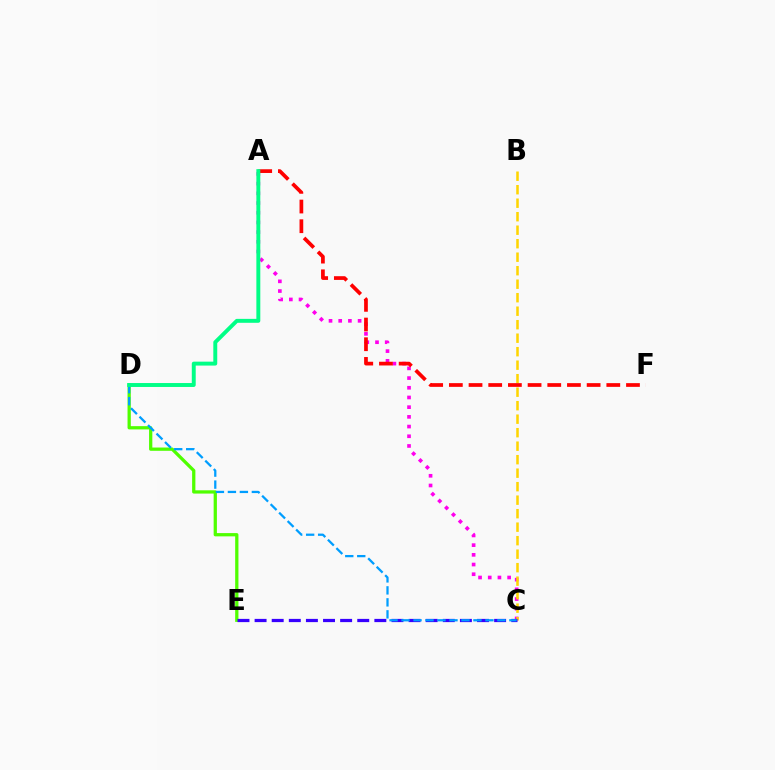{('A', 'C'): [{'color': '#ff00ed', 'line_style': 'dotted', 'thickness': 2.63}], ('D', 'E'): [{'color': '#4fff00', 'line_style': 'solid', 'thickness': 2.35}], ('B', 'C'): [{'color': '#ffd500', 'line_style': 'dashed', 'thickness': 1.83}], ('C', 'E'): [{'color': '#3700ff', 'line_style': 'dashed', 'thickness': 2.32}], ('A', 'F'): [{'color': '#ff0000', 'line_style': 'dashed', 'thickness': 2.67}], ('C', 'D'): [{'color': '#009eff', 'line_style': 'dashed', 'thickness': 1.63}], ('A', 'D'): [{'color': '#00ff86', 'line_style': 'solid', 'thickness': 2.83}]}